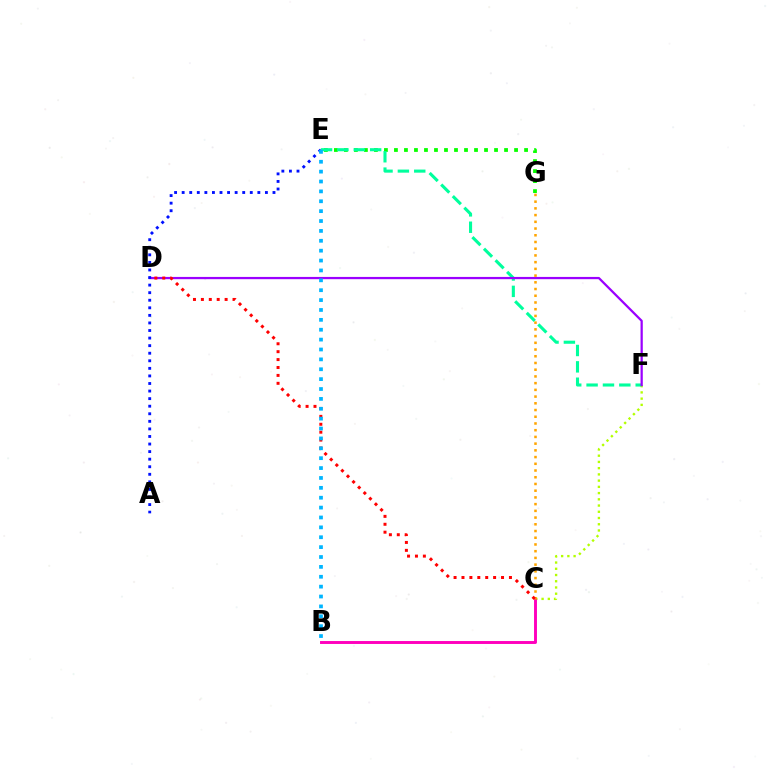{('E', 'G'): [{'color': '#08ff00', 'line_style': 'dotted', 'thickness': 2.72}], ('C', 'F'): [{'color': '#b3ff00', 'line_style': 'dotted', 'thickness': 1.69}], ('B', 'C'): [{'color': '#ff00bd', 'line_style': 'solid', 'thickness': 2.1}], ('E', 'F'): [{'color': '#00ff9d', 'line_style': 'dashed', 'thickness': 2.22}], ('D', 'F'): [{'color': '#9b00ff', 'line_style': 'solid', 'thickness': 1.62}], ('A', 'E'): [{'color': '#0010ff', 'line_style': 'dotted', 'thickness': 2.06}], ('C', 'G'): [{'color': '#ffa500', 'line_style': 'dotted', 'thickness': 1.83}], ('C', 'D'): [{'color': '#ff0000', 'line_style': 'dotted', 'thickness': 2.15}], ('B', 'E'): [{'color': '#00b5ff', 'line_style': 'dotted', 'thickness': 2.68}]}